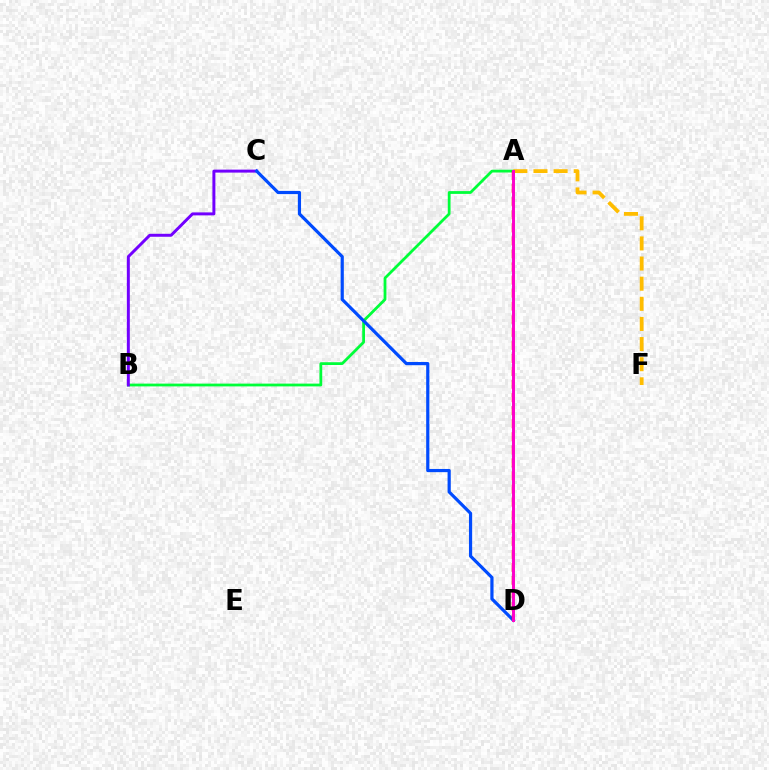{('A', 'B'): [{'color': '#00ff39', 'line_style': 'solid', 'thickness': 2.0}], ('B', 'C'): [{'color': '#7200ff', 'line_style': 'solid', 'thickness': 2.14}], ('A', 'F'): [{'color': '#ffbd00', 'line_style': 'dashed', 'thickness': 2.73}], ('C', 'D'): [{'color': '#004bff', 'line_style': 'solid', 'thickness': 2.3}], ('A', 'D'): [{'color': '#00fff6', 'line_style': 'dashed', 'thickness': 2.0}, {'color': '#84ff00', 'line_style': 'solid', 'thickness': 2.15}, {'color': '#ff0000', 'line_style': 'dashed', 'thickness': 1.77}, {'color': '#ff00cf', 'line_style': 'solid', 'thickness': 2.1}]}